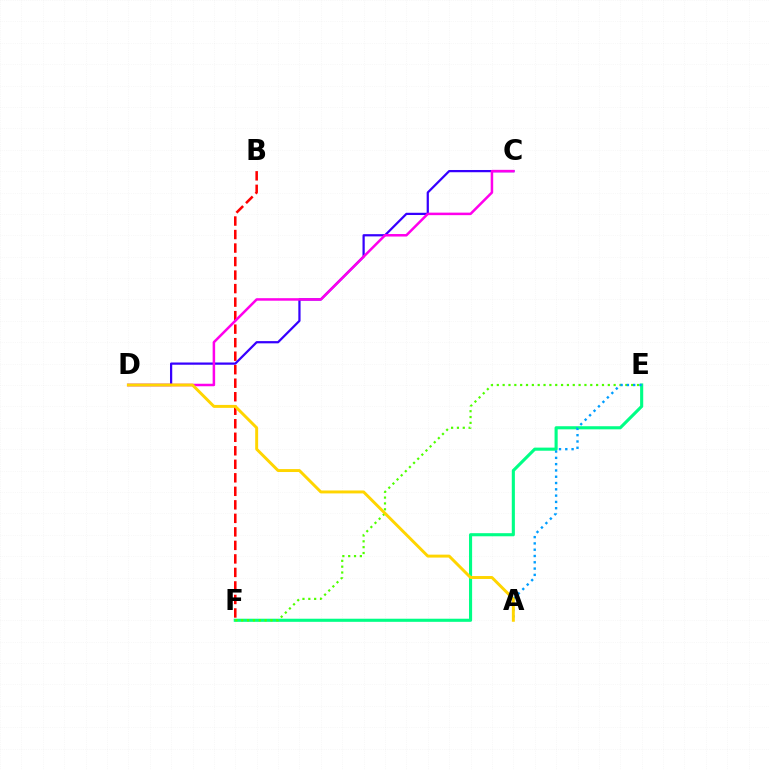{('C', 'D'): [{'color': '#3700ff', 'line_style': 'solid', 'thickness': 1.61}, {'color': '#ff00ed', 'line_style': 'solid', 'thickness': 1.81}], ('E', 'F'): [{'color': '#00ff86', 'line_style': 'solid', 'thickness': 2.24}, {'color': '#4fff00', 'line_style': 'dotted', 'thickness': 1.59}], ('B', 'F'): [{'color': '#ff0000', 'line_style': 'dashed', 'thickness': 1.84}], ('A', 'E'): [{'color': '#009eff', 'line_style': 'dotted', 'thickness': 1.71}], ('A', 'D'): [{'color': '#ffd500', 'line_style': 'solid', 'thickness': 2.12}]}